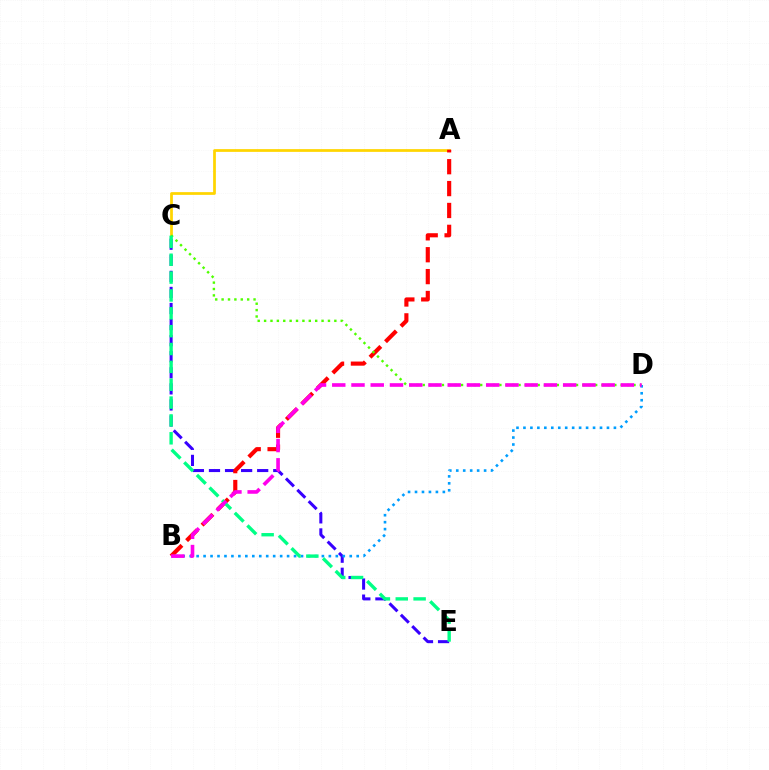{('A', 'C'): [{'color': '#ffd500', 'line_style': 'solid', 'thickness': 1.97}], ('C', 'E'): [{'color': '#3700ff', 'line_style': 'dashed', 'thickness': 2.18}, {'color': '#00ff86', 'line_style': 'dashed', 'thickness': 2.43}], ('A', 'B'): [{'color': '#ff0000', 'line_style': 'dashed', 'thickness': 2.97}], ('C', 'D'): [{'color': '#4fff00', 'line_style': 'dotted', 'thickness': 1.74}], ('B', 'D'): [{'color': '#009eff', 'line_style': 'dotted', 'thickness': 1.89}, {'color': '#ff00ed', 'line_style': 'dashed', 'thickness': 2.61}]}